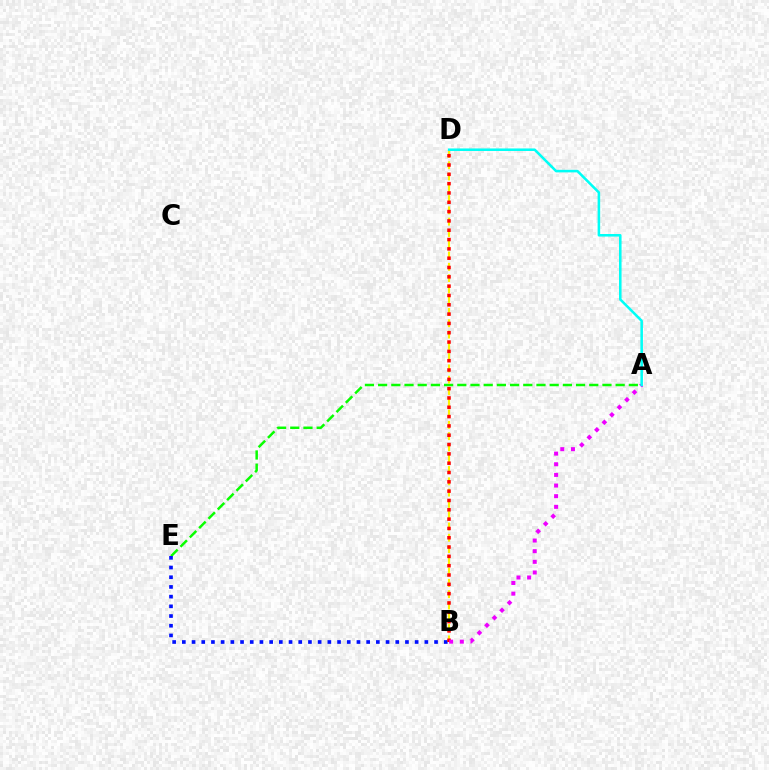{('A', 'E'): [{'color': '#08ff00', 'line_style': 'dashed', 'thickness': 1.79}], ('B', 'D'): [{'color': '#fcf500', 'line_style': 'dashed', 'thickness': 1.53}, {'color': '#ff0000', 'line_style': 'dotted', 'thickness': 2.53}], ('B', 'E'): [{'color': '#0010ff', 'line_style': 'dotted', 'thickness': 2.64}], ('A', 'B'): [{'color': '#ee00ff', 'line_style': 'dotted', 'thickness': 2.89}], ('A', 'D'): [{'color': '#00fff6', 'line_style': 'solid', 'thickness': 1.84}]}